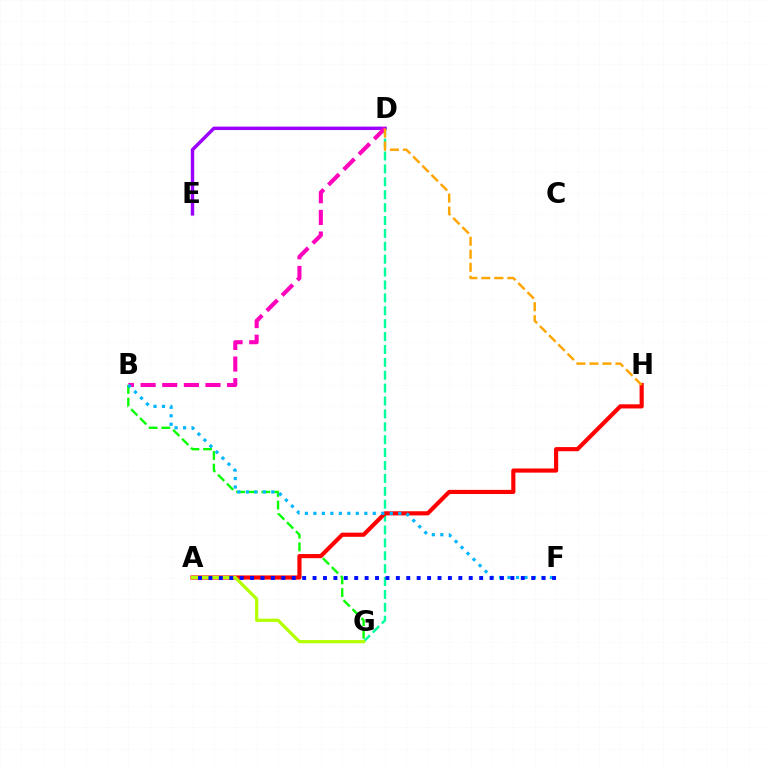{('B', 'G'): [{'color': '#08ff00', 'line_style': 'dashed', 'thickness': 1.72}], ('D', 'G'): [{'color': '#00ff9d', 'line_style': 'dashed', 'thickness': 1.75}], ('A', 'H'): [{'color': '#ff0000', 'line_style': 'solid', 'thickness': 2.99}], ('D', 'E'): [{'color': '#9b00ff', 'line_style': 'solid', 'thickness': 2.48}], ('B', 'D'): [{'color': '#ff00bd', 'line_style': 'dashed', 'thickness': 2.94}], ('B', 'F'): [{'color': '#00b5ff', 'line_style': 'dotted', 'thickness': 2.31}], ('A', 'G'): [{'color': '#b3ff00', 'line_style': 'solid', 'thickness': 2.3}], ('A', 'F'): [{'color': '#0010ff', 'line_style': 'dotted', 'thickness': 2.83}], ('D', 'H'): [{'color': '#ffa500', 'line_style': 'dashed', 'thickness': 1.77}]}